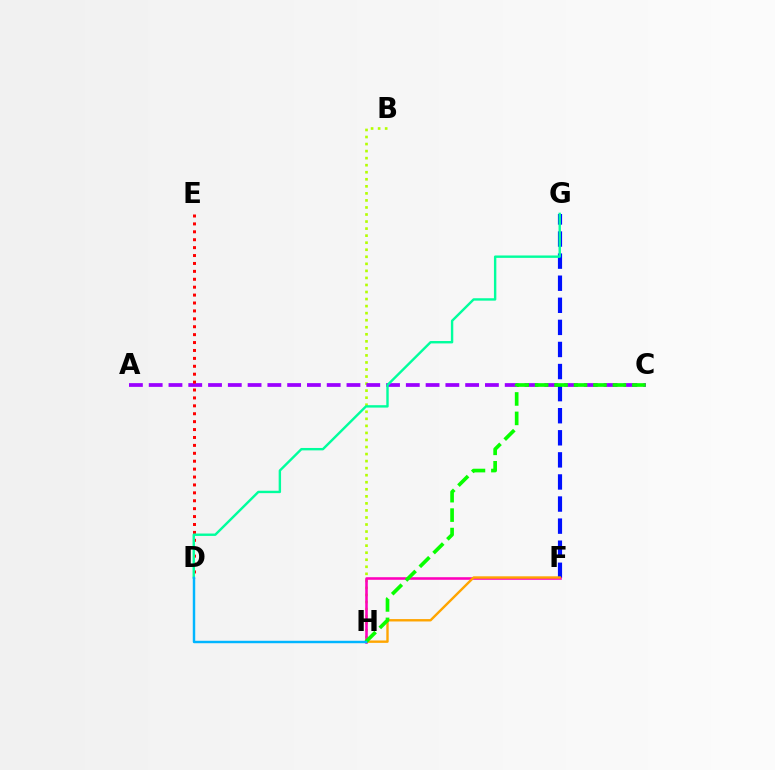{('B', 'H'): [{'color': '#b3ff00', 'line_style': 'dotted', 'thickness': 1.91}], ('F', 'G'): [{'color': '#0010ff', 'line_style': 'dashed', 'thickness': 3.0}], ('F', 'H'): [{'color': '#ff00bd', 'line_style': 'solid', 'thickness': 1.86}, {'color': '#ffa500', 'line_style': 'solid', 'thickness': 1.72}], ('A', 'C'): [{'color': '#9b00ff', 'line_style': 'dashed', 'thickness': 2.69}], ('D', 'E'): [{'color': '#ff0000', 'line_style': 'dotted', 'thickness': 2.15}], ('D', 'G'): [{'color': '#00ff9d', 'line_style': 'solid', 'thickness': 1.73}], ('C', 'H'): [{'color': '#08ff00', 'line_style': 'dashed', 'thickness': 2.64}], ('D', 'H'): [{'color': '#00b5ff', 'line_style': 'solid', 'thickness': 1.76}]}